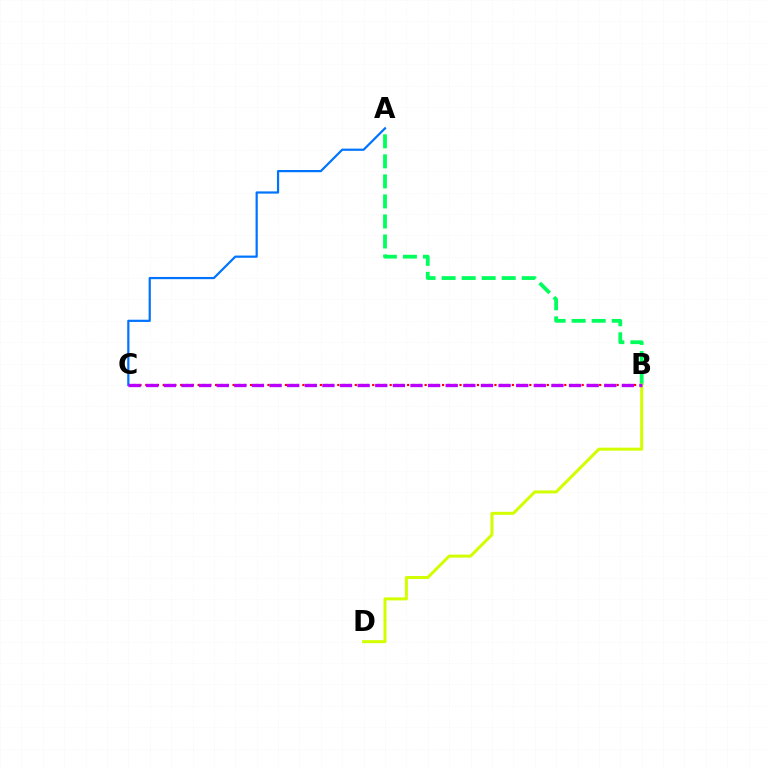{('B', 'C'): [{'color': '#ff0000', 'line_style': 'dotted', 'thickness': 1.58}, {'color': '#b900ff', 'line_style': 'dashed', 'thickness': 2.39}], ('A', 'C'): [{'color': '#0074ff', 'line_style': 'solid', 'thickness': 1.59}], ('A', 'B'): [{'color': '#00ff5c', 'line_style': 'dashed', 'thickness': 2.72}], ('B', 'D'): [{'color': '#d1ff00', 'line_style': 'solid', 'thickness': 2.17}]}